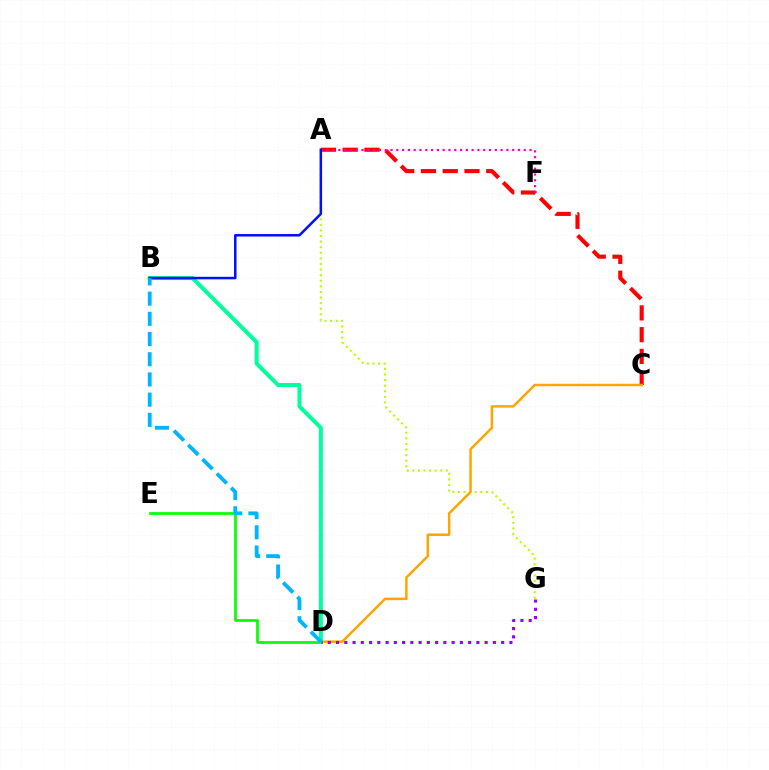{('A', 'G'): [{'color': '#b3ff00', 'line_style': 'dotted', 'thickness': 1.52}], ('A', 'C'): [{'color': '#ff0000', 'line_style': 'dashed', 'thickness': 2.96}], ('D', 'E'): [{'color': '#08ff00', 'line_style': 'solid', 'thickness': 1.96}], ('C', 'D'): [{'color': '#ffa500', 'line_style': 'solid', 'thickness': 1.79}], ('A', 'F'): [{'color': '#ff00bd', 'line_style': 'dotted', 'thickness': 1.57}], ('B', 'D'): [{'color': '#00ff9d', 'line_style': 'solid', 'thickness': 2.88}, {'color': '#00b5ff', 'line_style': 'dashed', 'thickness': 2.74}], ('A', 'B'): [{'color': '#0010ff', 'line_style': 'solid', 'thickness': 1.82}], ('D', 'G'): [{'color': '#9b00ff', 'line_style': 'dotted', 'thickness': 2.24}]}